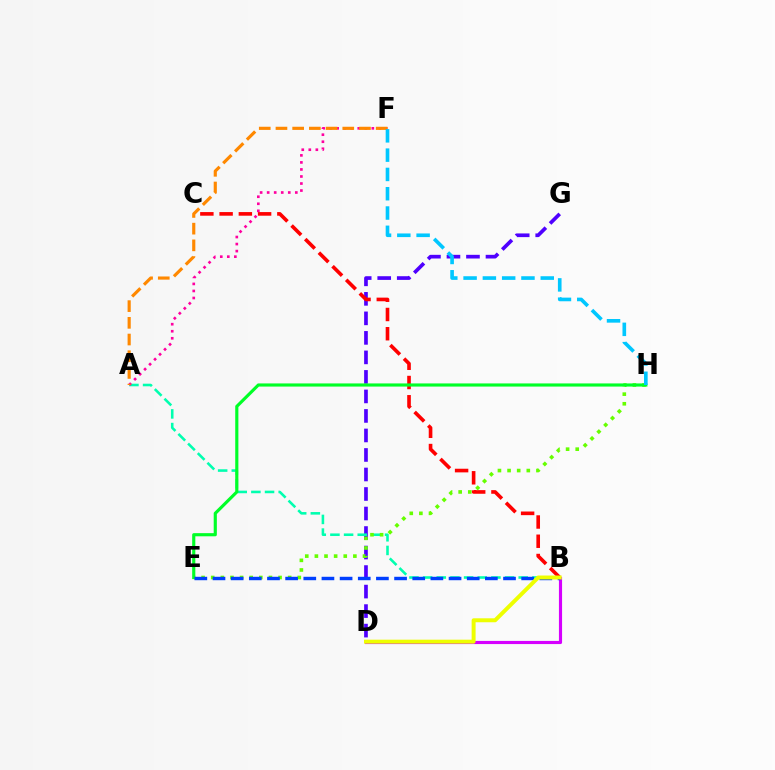{('D', 'G'): [{'color': '#4f00ff', 'line_style': 'dashed', 'thickness': 2.65}], ('B', 'C'): [{'color': '#ff0000', 'line_style': 'dashed', 'thickness': 2.61}], ('A', 'B'): [{'color': '#00ffaf', 'line_style': 'dashed', 'thickness': 1.86}], ('B', 'D'): [{'color': '#d600ff', 'line_style': 'solid', 'thickness': 2.26}, {'color': '#eeff00', 'line_style': 'solid', 'thickness': 2.85}], ('E', 'H'): [{'color': '#66ff00', 'line_style': 'dotted', 'thickness': 2.61}, {'color': '#00ff27', 'line_style': 'solid', 'thickness': 2.27}], ('A', 'F'): [{'color': '#ff00a0', 'line_style': 'dotted', 'thickness': 1.91}, {'color': '#ff8800', 'line_style': 'dashed', 'thickness': 2.27}], ('B', 'E'): [{'color': '#003fff', 'line_style': 'dashed', 'thickness': 2.47}], ('F', 'H'): [{'color': '#00c7ff', 'line_style': 'dashed', 'thickness': 2.62}]}